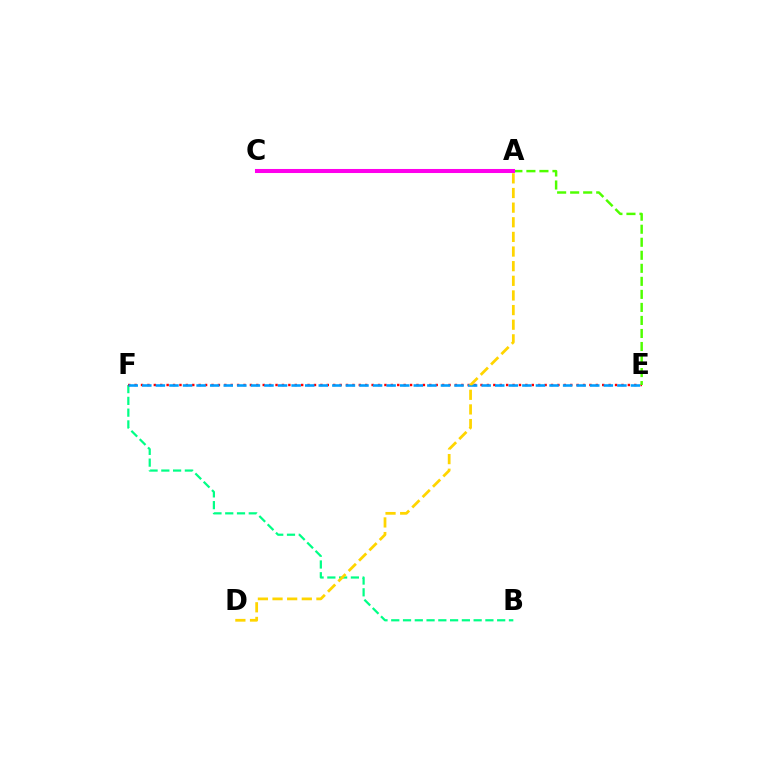{('B', 'F'): [{'color': '#00ff86', 'line_style': 'dashed', 'thickness': 1.6}], ('A', 'C'): [{'color': '#3700ff', 'line_style': 'dotted', 'thickness': 1.68}, {'color': '#ff00ed', 'line_style': 'solid', 'thickness': 2.91}], ('E', 'F'): [{'color': '#ff0000', 'line_style': 'dotted', 'thickness': 1.74}, {'color': '#009eff', 'line_style': 'dashed', 'thickness': 1.84}], ('A', 'E'): [{'color': '#4fff00', 'line_style': 'dashed', 'thickness': 1.77}], ('A', 'D'): [{'color': '#ffd500', 'line_style': 'dashed', 'thickness': 1.99}]}